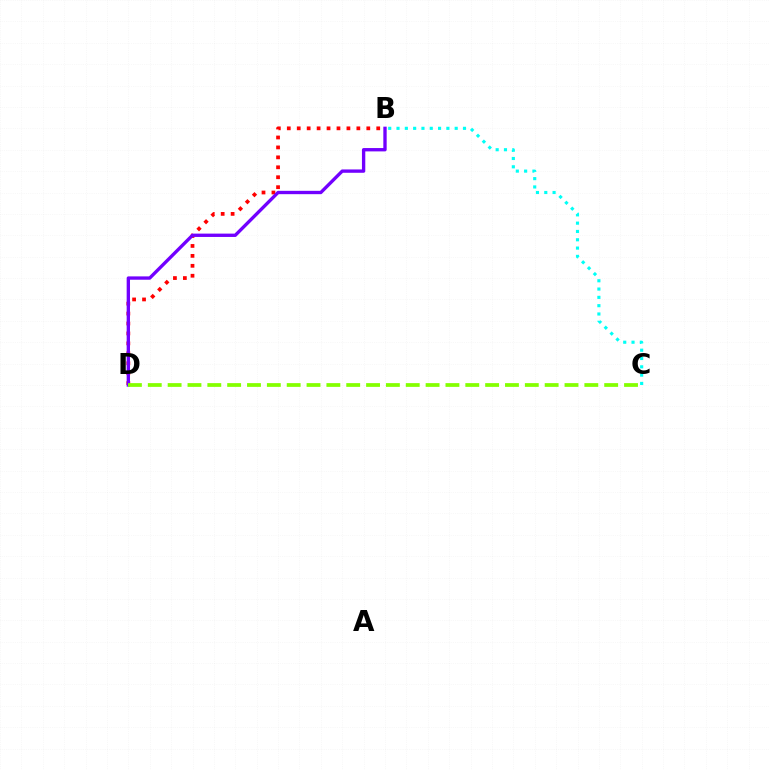{('B', 'D'): [{'color': '#ff0000', 'line_style': 'dotted', 'thickness': 2.7}, {'color': '#7200ff', 'line_style': 'solid', 'thickness': 2.41}], ('B', 'C'): [{'color': '#00fff6', 'line_style': 'dotted', 'thickness': 2.26}], ('C', 'D'): [{'color': '#84ff00', 'line_style': 'dashed', 'thickness': 2.7}]}